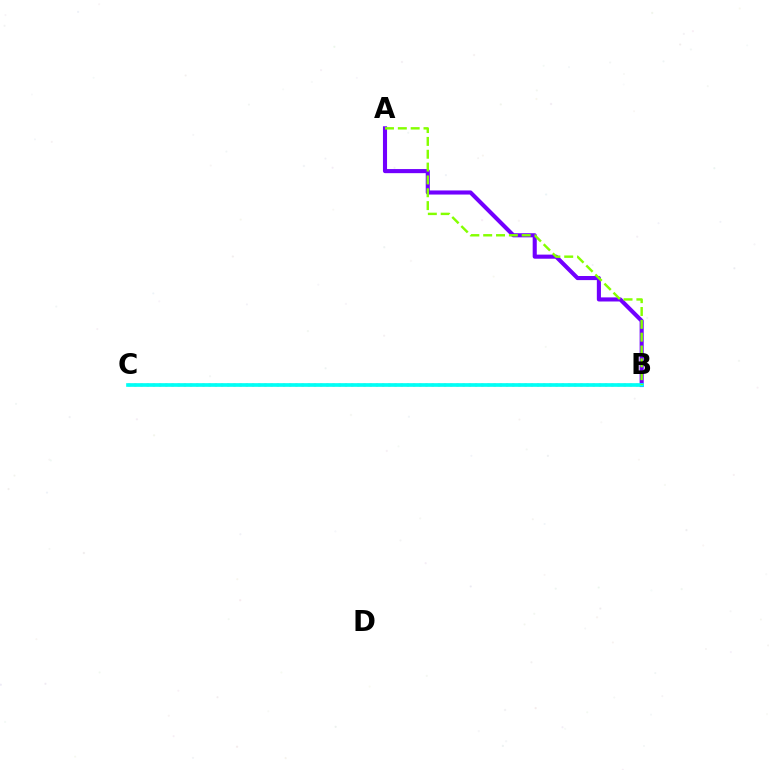{('B', 'C'): [{'color': '#ff0000', 'line_style': 'dotted', 'thickness': 1.68}, {'color': '#00fff6', 'line_style': 'solid', 'thickness': 2.64}], ('A', 'B'): [{'color': '#7200ff', 'line_style': 'solid', 'thickness': 2.95}, {'color': '#84ff00', 'line_style': 'dashed', 'thickness': 1.74}]}